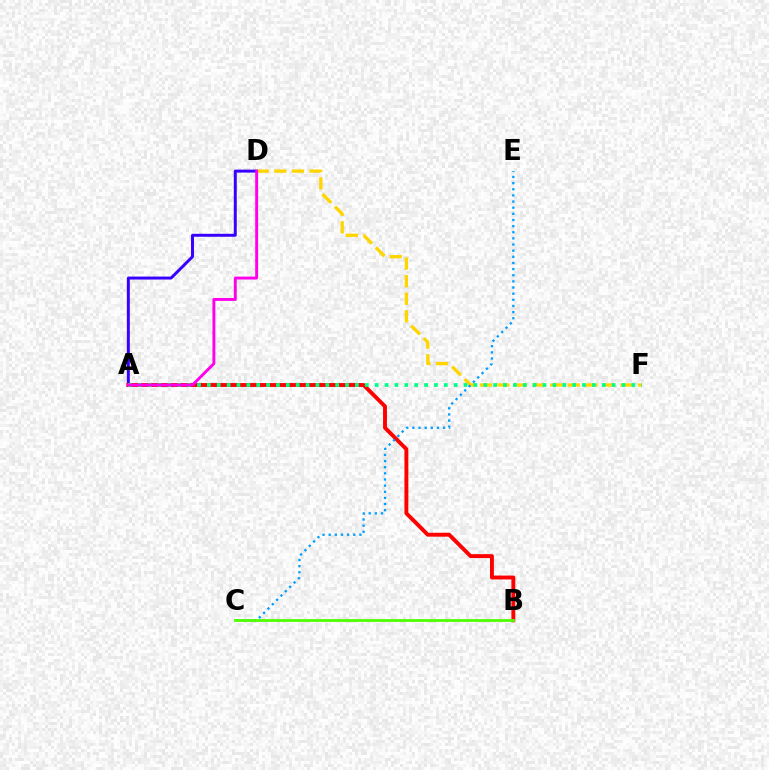{('A', 'D'): [{'color': '#3700ff', 'line_style': 'solid', 'thickness': 2.14}, {'color': '#ff00ed', 'line_style': 'solid', 'thickness': 2.09}], ('A', 'B'): [{'color': '#ff0000', 'line_style': 'solid', 'thickness': 2.81}], ('D', 'F'): [{'color': '#ffd500', 'line_style': 'dashed', 'thickness': 2.39}], ('C', 'E'): [{'color': '#009eff', 'line_style': 'dotted', 'thickness': 1.67}], ('A', 'F'): [{'color': '#00ff86', 'line_style': 'dotted', 'thickness': 2.68}], ('B', 'C'): [{'color': '#4fff00', 'line_style': 'solid', 'thickness': 2.01}]}